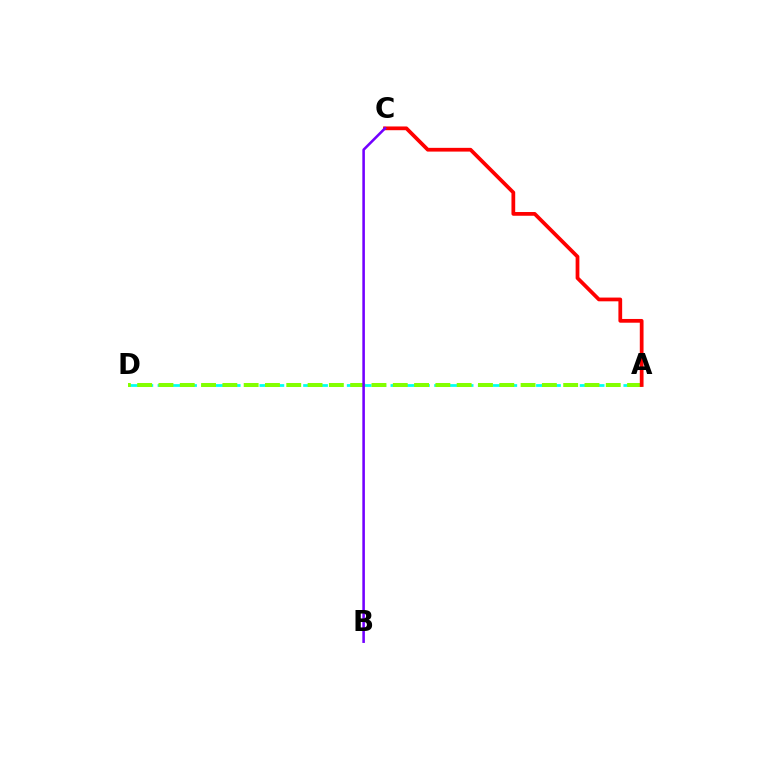{('A', 'D'): [{'color': '#00fff6', 'line_style': 'dashed', 'thickness': 1.98}, {'color': '#84ff00', 'line_style': 'dashed', 'thickness': 2.89}], ('A', 'C'): [{'color': '#ff0000', 'line_style': 'solid', 'thickness': 2.7}], ('B', 'C'): [{'color': '#7200ff', 'line_style': 'solid', 'thickness': 1.84}]}